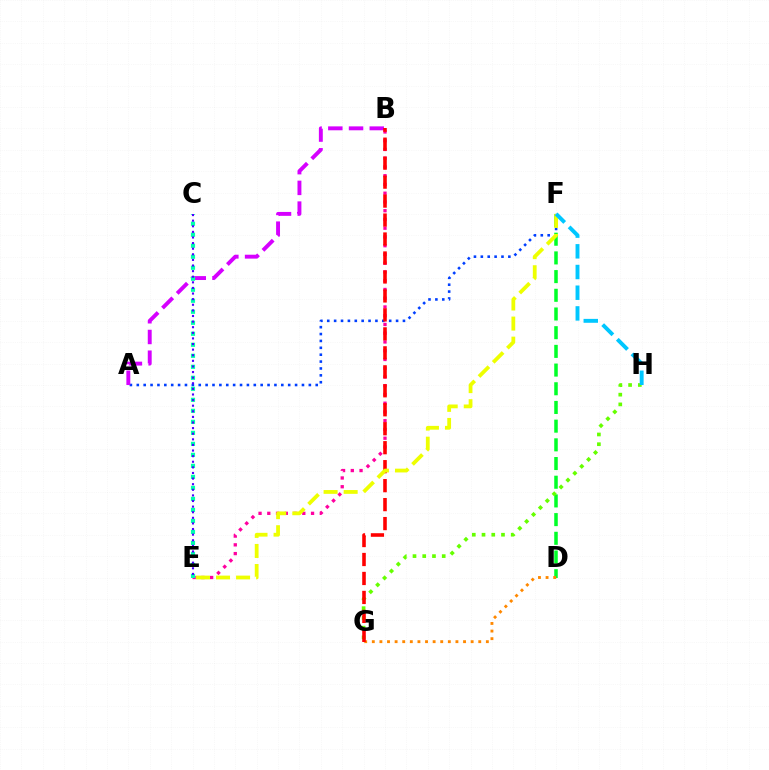{('D', 'F'): [{'color': '#00ff27', 'line_style': 'dashed', 'thickness': 2.54}], ('B', 'E'): [{'color': '#ff00a0', 'line_style': 'dotted', 'thickness': 2.38}], ('A', 'F'): [{'color': '#003fff', 'line_style': 'dotted', 'thickness': 1.87}], ('D', 'G'): [{'color': '#ff8800', 'line_style': 'dotted', 'thickness': 2.07}], ('A', 'B'): [{'color': '#d600ff', 'line_style': 'dashed', 'thickness': 2.82}], ('G', 'H'): [{'color': '#66ff00', 'line_style': 'dotted', 'thickness': 2.65}], ('B', 'G'): [{'color': '#ff0000', 'line_style': 'dashed', 'thickness': 2.58}], ('E', 'F'): [{'color': '#eeff00', 'line_style': 'dashed', 'thickness': 2.73}], ('C', 'E'): [{'color': '#00ffaf', 'line_style': 'dotted', 'thickness': 2.99}, {'color': '#4f00ff', 'line_style': 'dotted', 'thickness': 1.52}], ('F', 'H'): [{'color': '#00c7ff', 'line_style': 'dashed', 'thickness': 2.81}]}